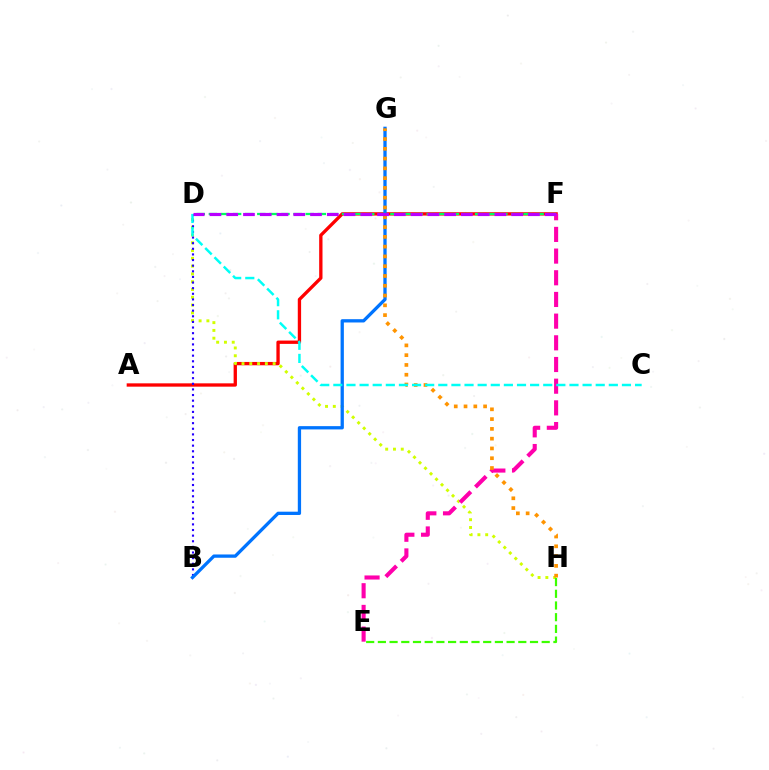{('A', 'F'): [{'color': '#ff0000', 'line_style': 'solid', 'thickness': 2.39}], ('D', 'H'): [{'color': '#d1ff00', 'line_style': 'dotted', 'thickness': 2.12}], ('B', 'D'): [{'color': '#2500ff', 'line_style': 'dotted', 'thickness': 1.53}], ('E', 'F'): [{'color': '#ff00ac', 'line_style': 'dashed', 'thickness': 2.95}], ('B', 'G'): [{'color': '#0074ff', 'line_style': 'solid', 'thickness': 2.37}], ('D', 'F'): [{'color': '#00ff5c', 'line_style': 'dashed', 'thickness': 1.64}, {'color': '#b900ff', 'line_style': 'dashed', 'thickness': 2.28}], ('G', 'H'): [{'color': '#ff9400', 'line_style': 'dotted', 'thickness': 2.66}], ('C', 'D'): [{'color': '#00fff6', 'line_style': 'dashed', 'thickness': 1.78}], ('E', 'H'): [{'color': '#3dff00', 'line_style': 'dashed', 'thickness': 1.59}]}